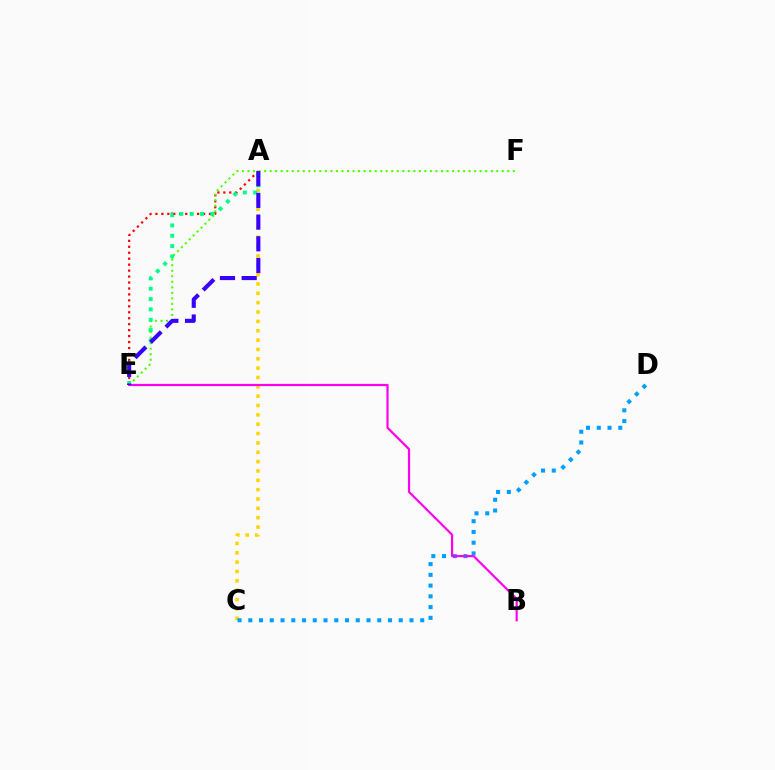{('A', 'E'): [{'color': '#ff0000', 'line_style': 'dotted', 'thickness': 1.62}, {'color': '#00ff86', 'line_style': 'dotted', 'thickness': 2.81}, {'color': '#3700ff', 'line_style': 'dashed', 'thickness': 2.95}], ('A', 'C'): [{'color': '#ffd500', 'line_style': 'dotted', 'thickness': 2.54}], ('C', 'D'): [{'color': '#009eff', 'line_style': 'dotted', 'thickness': 2.92}], ('E', 'F'): [{'color': '#4fff00', 'line_style': 'dotted', 'thickness': 1.5}], ('B', 'E'): [{'color': '#ff00ed', 'line_style': 'solid', 'thickness': 1.58}]}